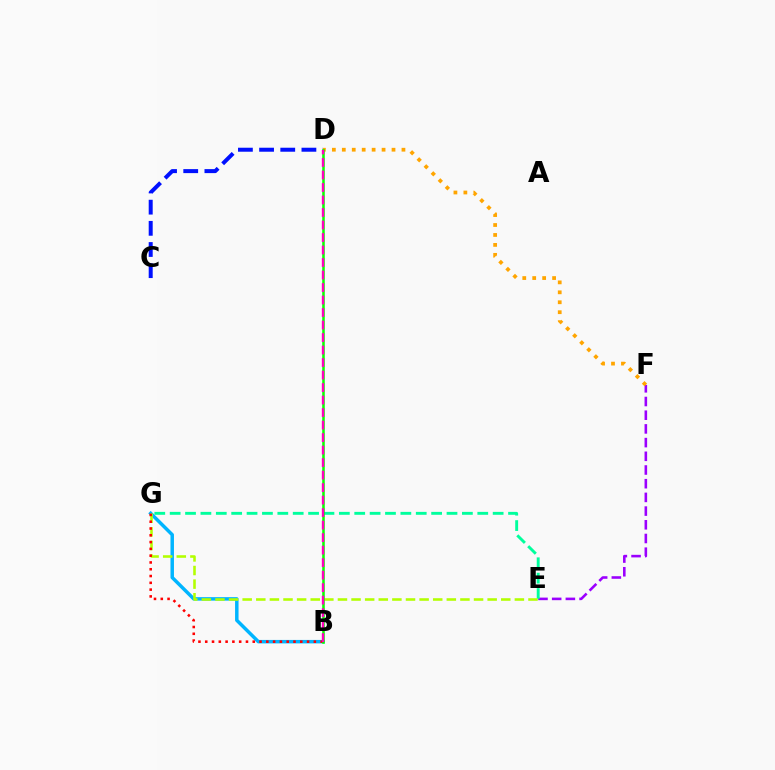{('B', 'G'): [{'color': '#00b5ff', 'line_style': 'solid', 'thickness': 2.5}, {'color': '#ff0000', 'line_style': 'dotted', 'thickness': 1.84}], ('E', 'F'): [{'color': '#9b00ff', 'line_style': 'dashed', 'thickness': 1.86}], ('D', 'F'): [{'color': '#ffa500', 'line_style': 'dotted', 'thickness': 2.7}], ('C', 'D'): [{'color': '#0010ff', 'line_style': 'dashed', 'thickness': 2.88}], ('E', 'G'): [{'color': '#00ff9d', 'line_style': 'dashed', 'thickness': 2.09}, {'color': '#b3ff00', 'line_style': 'dashed', 'thickness': 1.85}], ('B', 'D'): [{'color': '#08ff00', 'line_style': 'solid', 'thickness': 1.82}, {'color': '#ff00bd', 'line_style': 'dashed', 'thickness': 1.7}]}